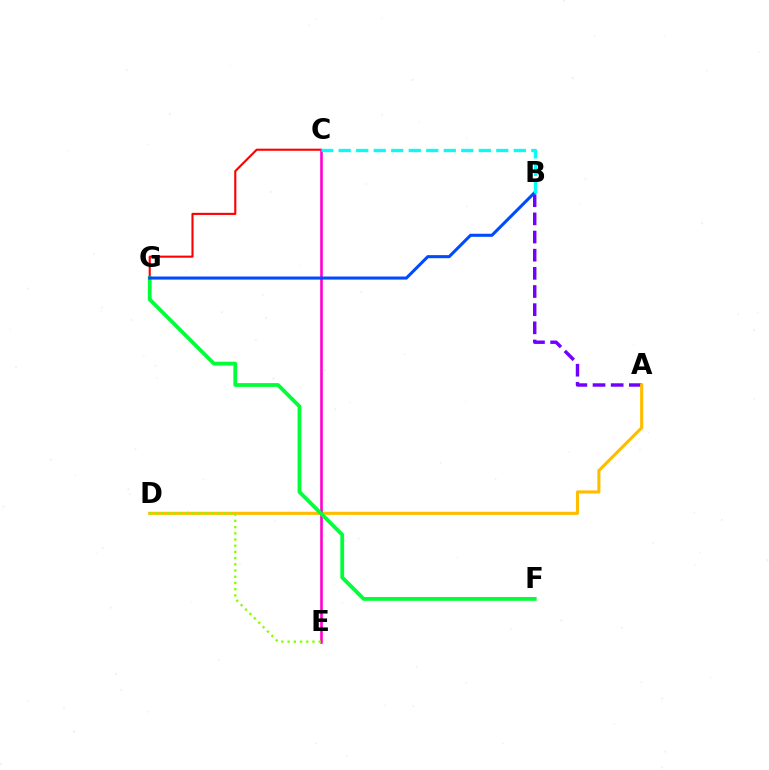{('A', 'B'): [{'color': '#7200ff', 'line_style': 'dashed', 'thickness': 2.47}], ('C', 'G'): [{'color': '#ff0000', 'line_style': 'solid', 'thickness': 1.52}], ('A', 'D'): [{'color': '#ffbd00', 'line_style': 'solid', 'thickness': 2.23}], ('C', 'E'): [{'color': '#ff00cf', 'line_style': 'solid', 'thickness': 1.86}], ('D', 'E'): [{'color': '#84ff00', 'line_style': 'dotted', 'thickness': 1.69}], ('F', 'G'): [{'color': '#00ff39', 'line_style': 'solid', 'thickness': 2.74}], ('B', 'G'): [{'color': '#004bff', 'line_style': 'solid', 'thickness': 2.21}], ('B', 'C'): [{'color': '#00fff6', 'line_style': 'dashed', 'thickness': 2.38}]}